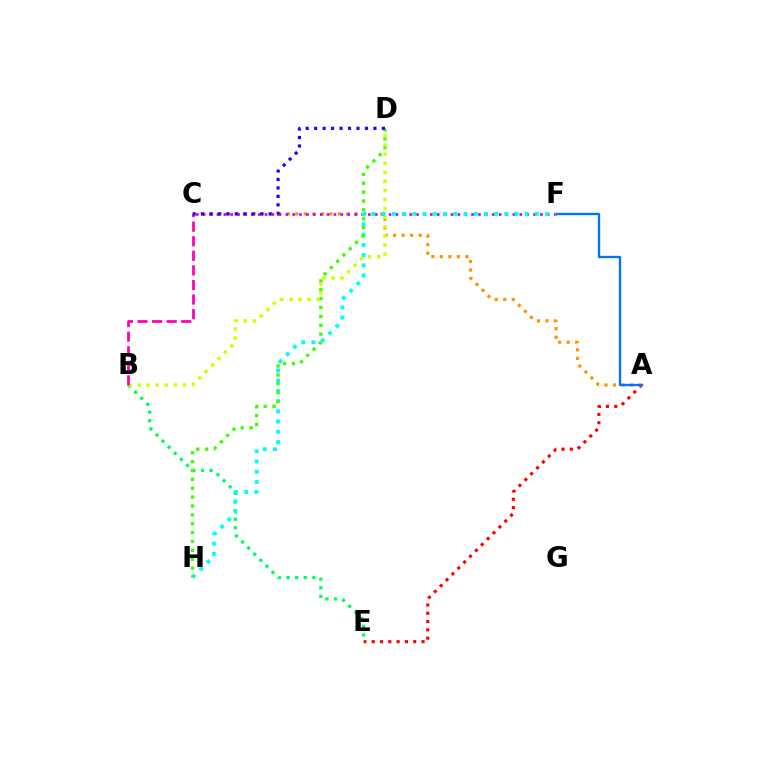{('A', 'E'): [{'color': '#ff0000', 'line_style': 'dotted', 'thickness': 2.26}], ('A', 'C'): [{'color': '#ff9400', 'line_style': 'dotted', 'thickness': 2.31}], ('A', 'F'): [{'color': '#0074ff', 'line_style': 'solid', 'thickness': 1.69}], ('B', 'E'): [{'color': '#00ff5c', 'line_style': 'dotted', 'thickness': 2.34}], ('C', 'F'): [{'color': '#b900ff', 'line_style': 'dotted', 'thickness': 1.87}], ('F', 'H'): [{'color': '#00fff6', 'line_style': 'dotted', 'thickness': 2.77}], ('D', 'H'): [{'color': '#3dff00', 'line_style': 'dotted', 'thickness': 2.41}], ('B', 'D'): [{'color': '#d1ff00', 'line_style': 'dotted', 'thickness': 2.47}], ('B', 'C'): [{'color': '#ff00ac', 'line_style': 'dashed', 'thickness': 1.98}], ('C', 'D'): [{'color': '#2500ff', 'line_style': 'dotted', 'thickness': 2.3}]}